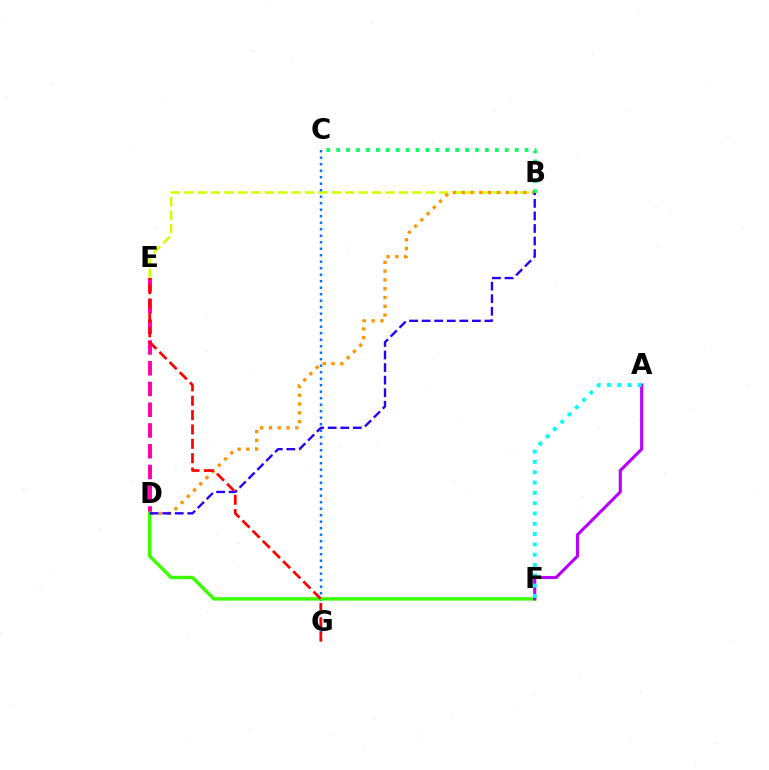{('D', 'E'): [{'color': '#ff00ac', 'line_style': 'dashed', 'thickness': 2.82}], ('B', 'E'): [{'color': '#d1ff00', 'line_style': 'dashed', 'thickness': 1.82}], ('B', 'D'): [{'color': '#ff9400', 'line_style': 'dotted', 'thickness': 2.39}, {'color': '#2500ff', 'line_style': 'dashed', 'thickness': 1.71}], ('C', 'G'): [{'color': '#0074ff', 'line_style': 'dotted', 'thickness': 1.77}], ('D', 'F'): [{'color': '#3dff00', 'line_style': 'solid', 'thickness': 2.48}], ('A', 'F'): [{'color': '#b900ff', 'line_style': 'solid', 'thickness': 2.23}, {'color': '#00fff6', 'line_style': 'dotted', 'thickness': 2.8}], ('B', 'C'): [{'color': '#00ff5c', 'line_style': 'dotted', 'thickness': 2.69}], ('E', 'G'): [{'color': '#ff0000', 'line_style': 'dashed', 'thickness': 1.95}]}